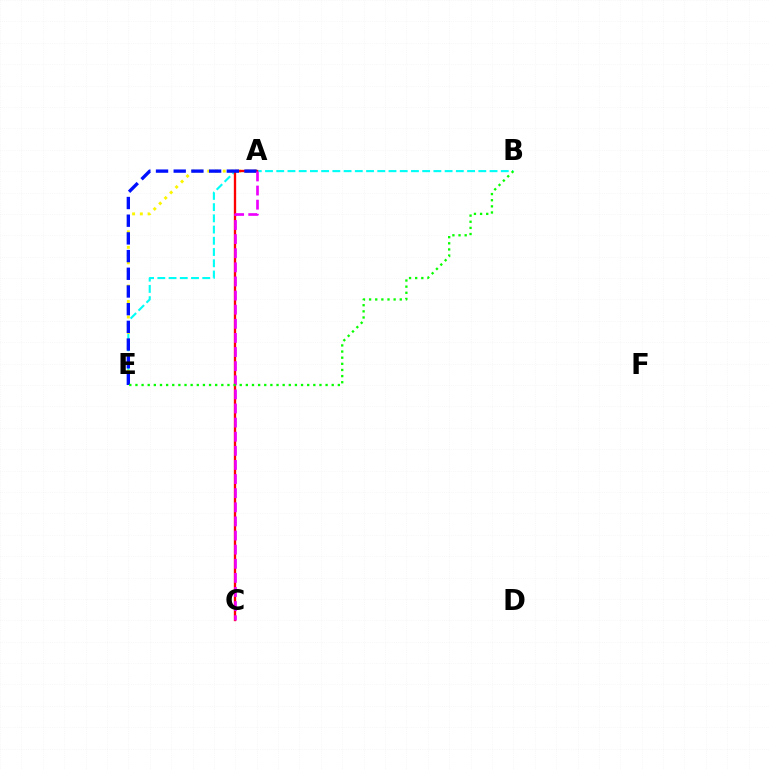{('B', 'E'): [{'color': '#00fff6', 'line_style': 'dashed', 'thickness': 1.53}, {'color': '#08ff00', 'line_style': 'dotted', 'thickness': 1.67}], ('A', 'E'): [{'color': '#fcf500', 'line_style': 'dotted', 'thickness': 2.1}, {'color': '#0010ff', 'line_style': 'dashed', 'thickness': 2.4}], ('A', 'C'): [{'color': '#ff0000', 'line_style': 'solid', 'thickness': 1.68}, {'color': '#ee00ff', 'line_style': 'dashed', 'thickness': 1.92}]}